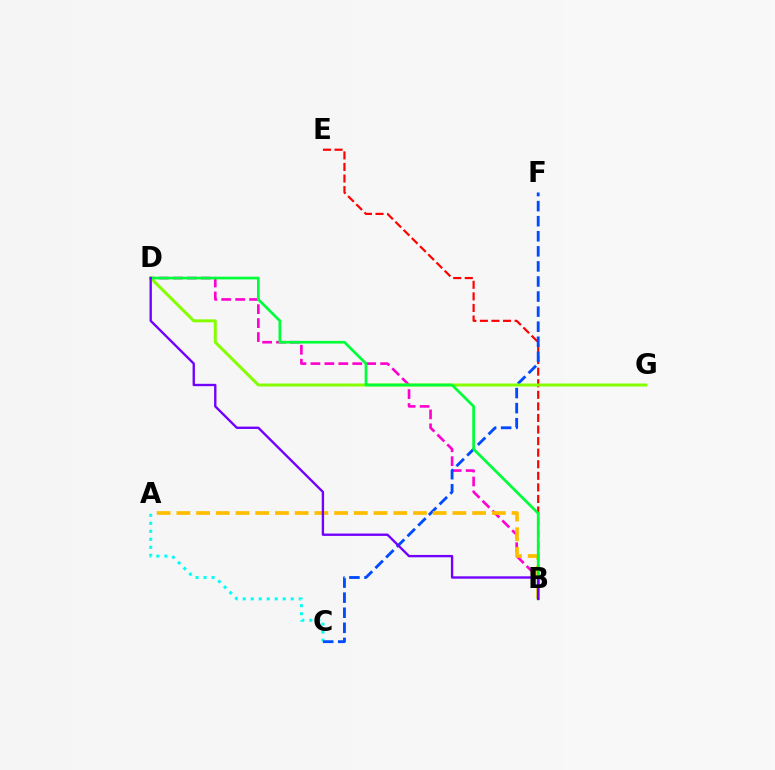{('B', 'D'): [{'color': '#ff00cf', 'line_style': 'dashed', 'thickness': 1.89}, {'color': '#00ff39', 'line_style': 'solid', 'thickness': 1.95}, {'color': '#7200ff', 'line_style': 'solid', 'thickness': 1.7}], ('A', 'C'): [{'color': '#00fff6', 'line_style': 'dotted', 'thickness': 2.17}], ('B', 'E'): [{'color': '#ff0000', 'line_style': 'dashed', 'thickness': 1.57}], ('C', 'F'): [{'color': '#004bff', 'line_style': 'dashed', 'thickness': 2.05}], ('A', 'B'): [{'color': '#ffbd00', 'line_style': 'dashed', 'thickness': 2.68}], ('D', 'G'): [{'color': '#84ff00', 'line_style': 'solid', 'thickness': 2.15}]}